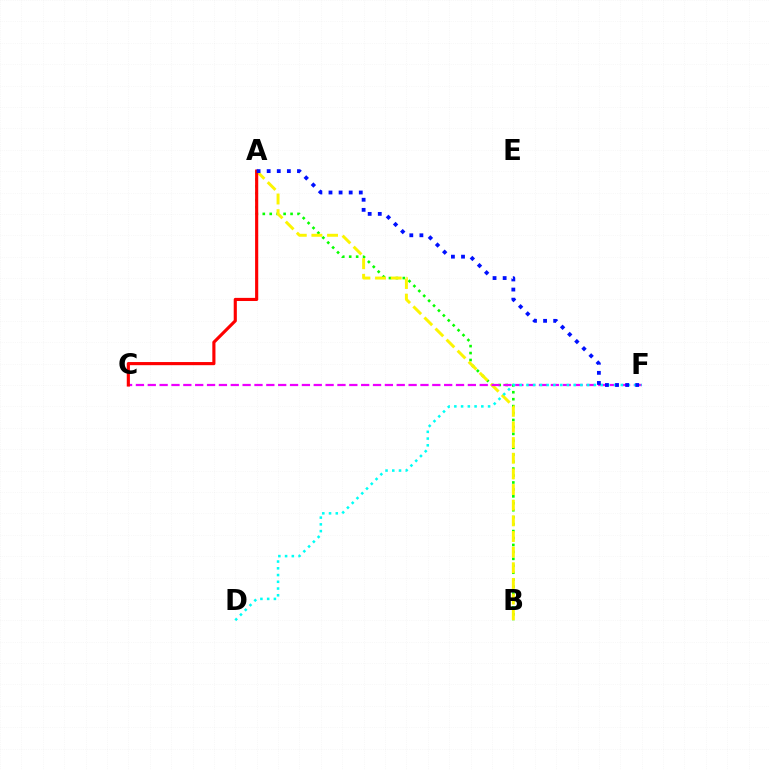{('A', 'B'): [{'color': '#08ff00', 'line_style': 'dotted', 'thickness': 1.89}, {'color': '#fcf500', 'line_style': 'dashed', 'thickness': 2.13}], ('C', 'F'): [{'color': '#ee00ff', 'line_style': 'dashed', 'thickness': 1.61}], ('A', 'C'): [{'color': '#ff0000', 'line_style': 'solid', 'thickness': 2.26}], ('D', 'F'): [{'color': '#00fff6', 'line_style': 'dotted', 'thickness': 1.83}], ('A', 'F'): [{'color': '#0010ff', 'line_style': 'dotted', 'thickness': 2.74}]}